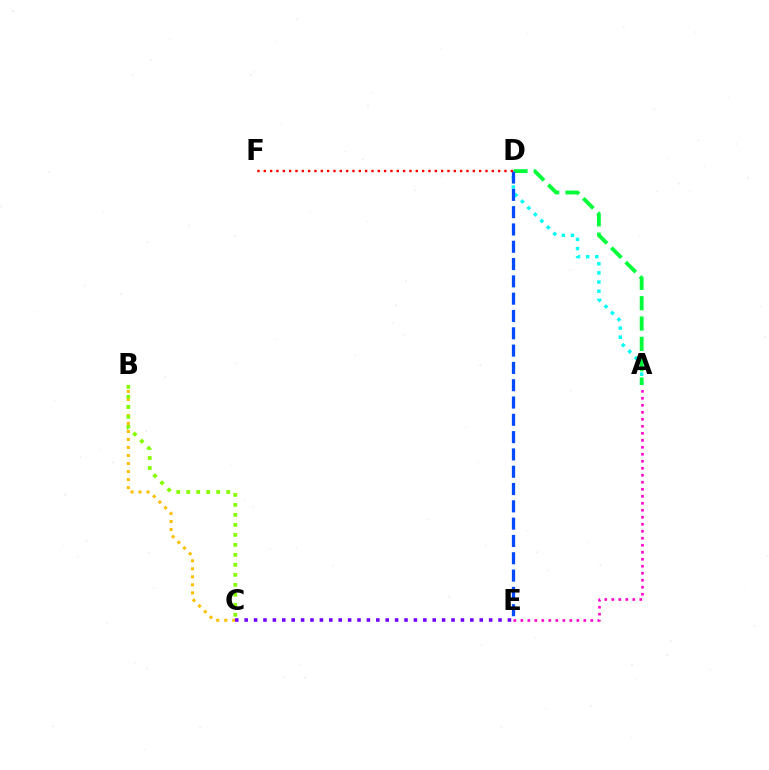{('A', 'E'): [{'color': '#ff00cf', 'line_style': 'dotted', 'thickness': 1.9}], ('B', 'C'): [{'color': '#ffbd00', 'line_style': 'dotted', 'thickness': 2.18}, {'color': '#84ff00', 'line_style': 'dotted', 'thickness': 2.72}], ('A', 'D'): [{'color': '#00fff6', 'line_style': 'dotted', 'thickness': 2.49}, {'color': '#00ff39', 'line_style': 'dashed', 'thickness': 2.76}], ('C', 'E'): [{'color': '#7200ff', 'line_style': 'dotted', 'thickness': 2.55}], ('D', 'E'): [{'color': '#004bff', 'line_style': 'dashed', 'thickness': 2.35}], ('D', 'F'): [{'color': '#ff0000', 'line_style': 'dotted', 'thickness': 1.72}]}